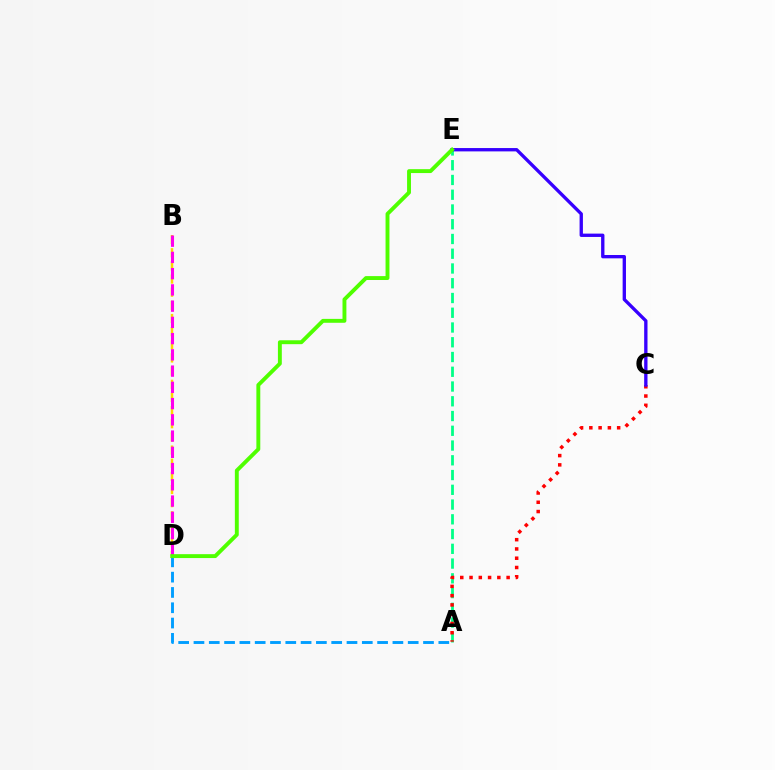{('A', 'E'): [{'color': '#00ff86', 'line_style': 'dashed', 'thickness': 2.0}], ('B', 'D'): [{'color': '#ffd500', 'line_style': 'dashed', 'thickness': 1.79}, {'color': '#ff00ed', 'line_style': 'dashed', 'thickness': 2.21}], ('A', 'C'): [{'color': '#ff0000', 'line_style': 'dotted', 'thickness': 2.52}], ('A', 'D'): [{'color': '#009eff', 'line_style': 'dashed', 'thickness': 2.08}], ('C', 'E'): [{'color': '#3700ff', 'line_style': 'solid', 'thickness': 2.4}], ('D', 'E'): [{'color': '#4fff00', 'line_style': 'solid', 'thickness': 2.81}]}